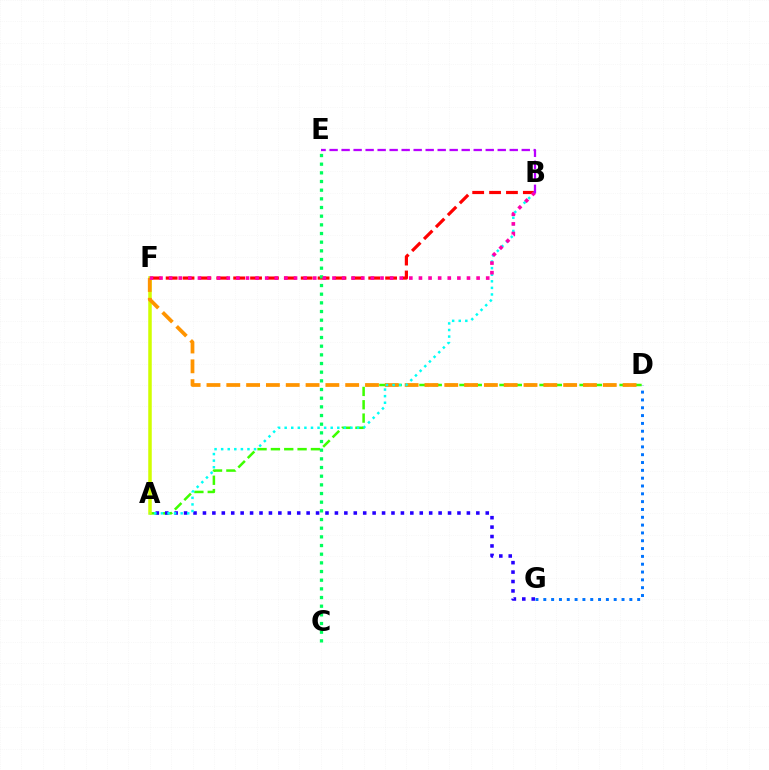{('D', 'G'): [{'color': '#0074ff', 'line_style': 'dotted', 'thickness': 2.13}], ('B', 'F'): [{'color': '#ff0000', 'line_style': 'dashed', 'thickness': 2.29}, {'color': '#ff00ac', 'line_style': 'dotted', 'thickness': 2.61}], ('A', 'D'): [{'color': '#3dff00', 'line_style': 'dashed', 'thickness': 1.81}], ('A', 'G'): [{'color': '#2500ff', 'line_style': 'dotted', 'thickness': 2.56}], ('A', 'F'): [{'color': '#d1ff00', 'line_style': 'solid', 'thickness': 2.53}], ('D', 'F'): [{'color': '#ff9400', 'line_style': 'dashed', 'thickness': 2.69}], ('A', 'B'): [{'color': '#00fff6', 'line_style': 'dotted', 'thickness': 1.79}], ('C', 'E'): [{'color': '#00ff5c', 'line_style': 'dotted', 'thickness': 2.35}], ('B', 'E'): [{'color': '#b900ff', 'line_style': 'dashed', 'thickness': 1.63}]}